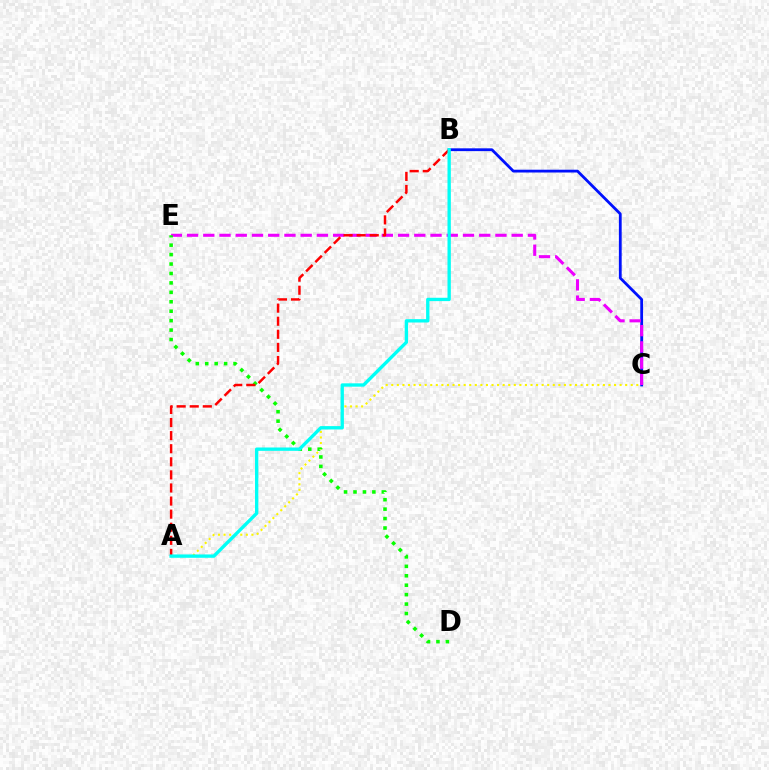{('B', 'C'): [{'color': '#0010ff', 'line_style': 'solid', 'thickness': 2.01}], ('A', 'C'): [{'color': '#fcf500', 'line_style': 'dotted', 'thickness': 1.51}], ('C', 'E'): [{'color': '#ee00ff', 'line_style': 'dashed', 'thickness': 2.21}], ('D', 'E'): [{'color': '#08ff00', 'line_style': 'dotted', 'thickness': 2.56}], ('A', 'B'): [{'color': '#ff0000', 'line_style': 'dashed', 'thickness': 1.78}, {'color': '#00fff6', 'line_style': 'solid', 'thickness': 2.41}]}